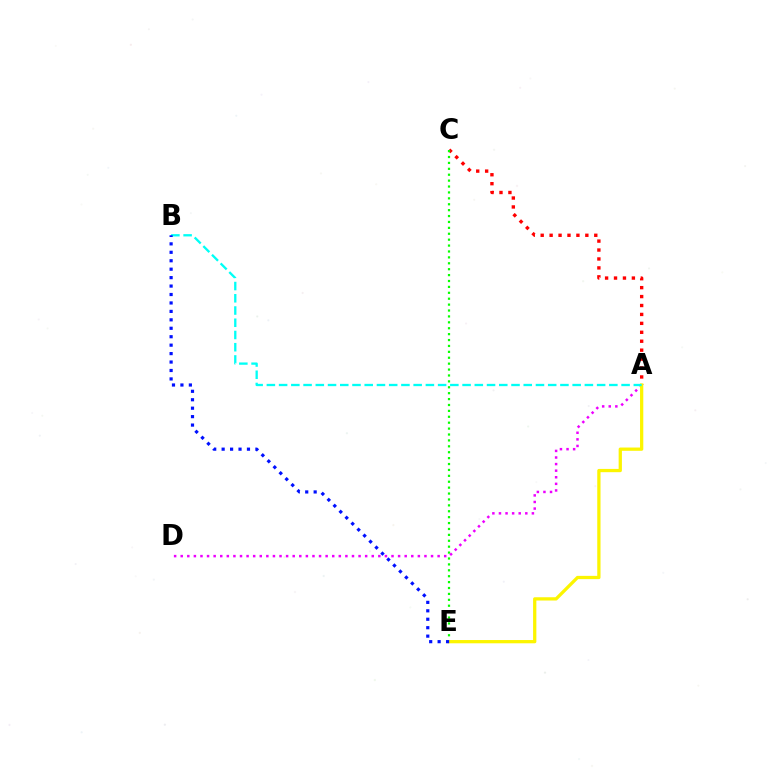{('A', 'C'): [{'color': '#ff0000', 'line_style': 'dotted', 'thickness': 2.43}], ('C', 'E'): [{'color': '#08ff00', 'line_style': 'dotted', 'thickness': 1.6}], ('A', 'D'): [{'color': '#ee00ff', 'line_style': 'dotted', 'thickness': 1.79}], ('A', 'E'): [{'color': '#fcf500', 'line_style': 'solid', 'thickness': 2.35}], ('A', 'B'): [{'color': '#00fff6', 'line_style': 'dashed', 'thickness': 1.66}], ('B', 'E'): [{'color': '#0010ff', 'line_style': 'dotted', 'thickness': 2.29}]}